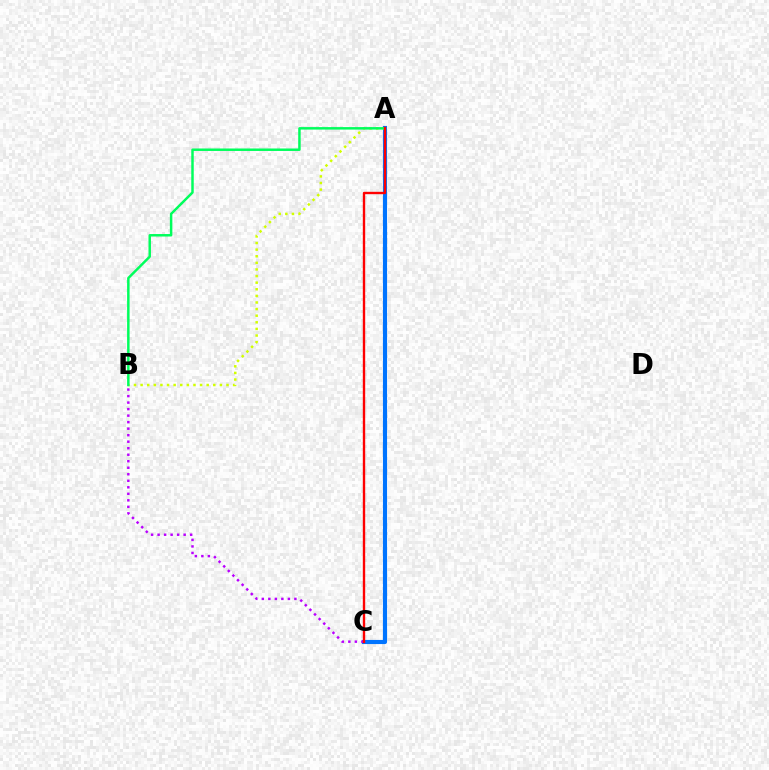{('A', 'C'): [{'color': '#0074ff', 'line_style': 'solid', 'thickness': 2.97}, {'color': '#ff0000', 'line_style': 'solid', 'thickness': 1.71}], ('A', 'B'): [{'color': '#d1ff00', 'line_style': 'dotted', 'thickness': 1.8}, {'color': '#00ff5c', 'line_style': 'solid', 'thickness': 1.79}], ('B', 'C'): [{'color': '#b900ff', 'line_style': 'dotted', 'thickness': 1.77}]}